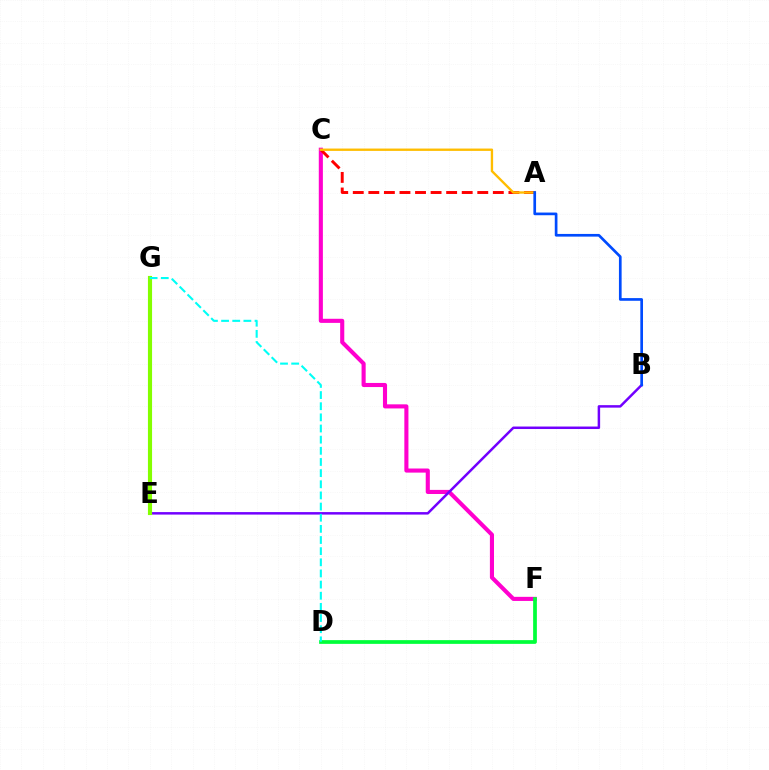{('C', 'F'): [{'color': '#ff00cf', 'line_style': 'solid', 'thickness': 2.95}], ('A', 'C'): [{'color': '#ff0000', 'line_style': 'dashed', 'thickness': 2.11}, {'color': '#ffbd00', 'line_style': 'solid', 'thickness': 1.7}], ('B', 'E'): [{'color': '#7200ff', 'line_style': 'solid', 'thickness': 1.79}], ('D', 'F'): [{'color': '#00ff39', 'line_style': 'solid', 'thickness': 2.68}], ('E', 'G'): [{'color': '#84ff00', 'line_style': 'solid', 'thickness': 2.98}], ('A', 'B'): [{'color': '#004bff', 'line_style': 'solid', 'thickness': 1.93}], ('D', 'G'): [{'color': '#00fff6', 'line_style': 'dashed', 'thickness': 1.51}]}